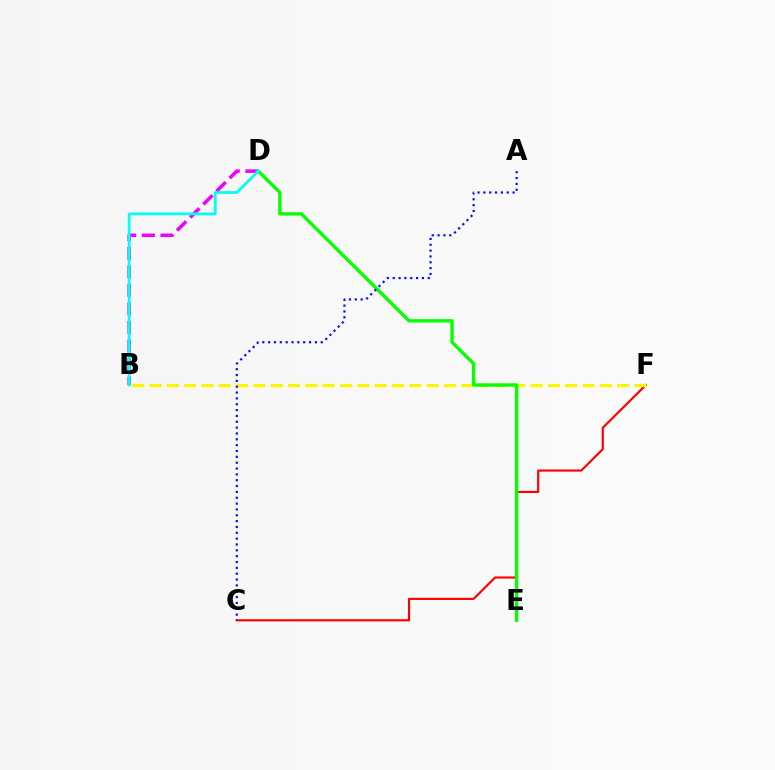{('C', 'F'): [{'color': '#ff0000', 'line_style': 'solid', 'thickness': 1.55}], ('B', 'F'): [{'color': '#fcf500', 'line_style': 'dashed', 'thickness': 2.35}], ('B', 'D'): [{'color': '#ee00ff', 'line_style': 'dashed', 'thickness': 2.52}, {'color': '#00fff6', 'line_style': 'solid', 'thickness': 2.01}], ('D', 'E'): [{'color': '#08ff00', 'line_style': 'solid', 'thickness': 2.42}], ('A', 'C'): [{'color': '#0010ff', 'line_style': 'dotted', 'thickness': 1.59}]}